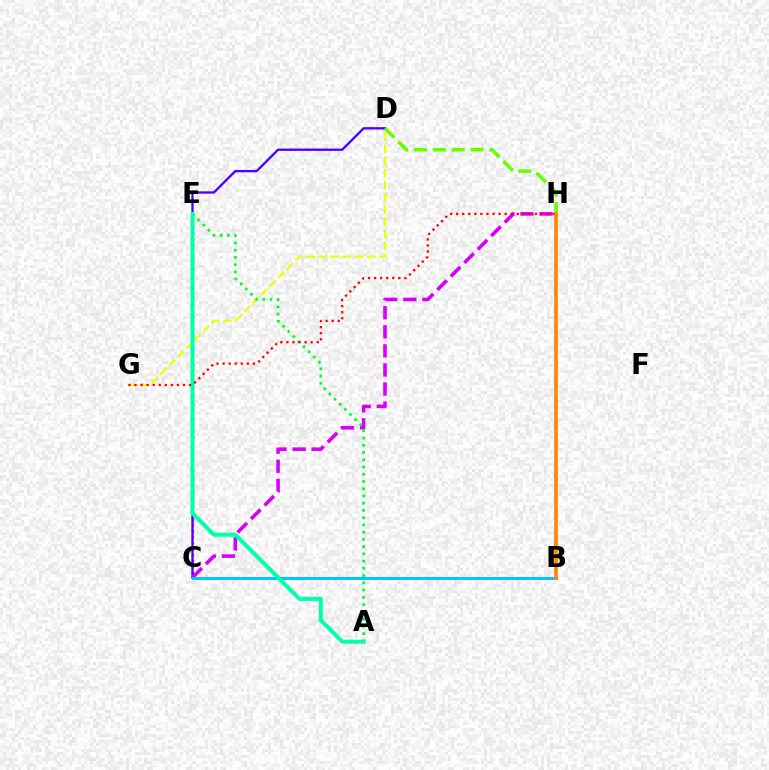{('D', 'G'): [{'color': '#eeff00', 'line_style': 'dashed', 'thickness': 1.65}], ('C', 'E'): [{'color': '#ff00a0', 'line_style': 'dotted', 'thickness': 1.62}], ('C', 'D'): [{'color': '#4f00ff', 'line_style': 'solid', 'thickness': 1.69}], ('B', 'H'): [{'color': '#003fff', 'line_style': 'solid', 'thickness': 1.64}, {'color': '#ff8800', 'line_style': 'solid', 'thickness': 2.62}], ('C', 'H'): [{'color': '#d600ff', 'line_style': 'dashed', 'thickness': 2.59}], ('B', 'C'): [{'color': '#00c7ff', 'line_style': 'solid', 'thickness': 2.16}], ('A', 'E'): [{'color': '#00ff27', 'line_style': 'dotted', 'thickness': 1.97}, {'color': '#00ffaf', 'line_style': 'solid', 'thickness': 2.89}], ('D', 'H'): [{'color': '#66ff00', 'line_style': 'dashed', 'thickness': 2.56}], ('G', 'H'): [{'color': '#ff0000', 'line_style': 'dotted', 'thickness': 1.65}]}